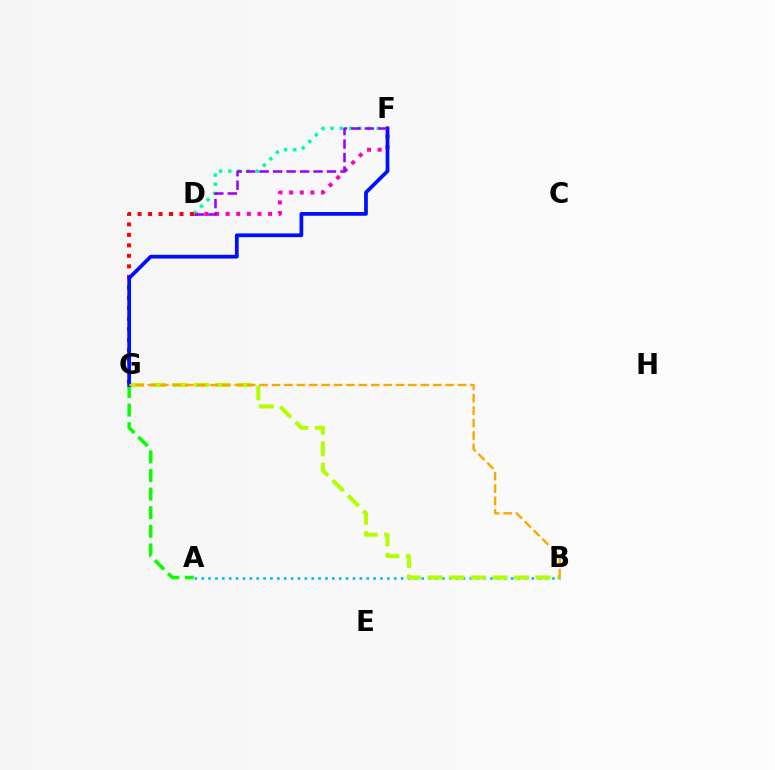{('D', 'F'): [{'color': '#ff00bd', 'line_style': 'dotted', 'thickness': 2.88}, {'color': '#00ff9d', 'line_style': 'dotted', 'thickness': 2.51}, {'color': '#9b00ff', 'line_style': 'dashed', 'thickness': 1.83}], ('D', 'G'): [{'color': '#ff0000', 'line_style': 'dotted', 'thickness': 2.85}], ('A', 'B'): [{'color': '#00b5ff', 'line_style': 'dotted', 'thickness': 1.87}], ('A', 'G'): [{'color': '#08ff00', 'line_style': 'dashed', 'thickness': 2.53}], ('B', 'G'): [{'color': '#b3ff00', 'line_style': 'dashed', 'thickness': 2.93}, {'color': '#ffa500', 'line_style': 'dashed', 'thickness': 1.69}], ('F', 'G'): [{'color': '#0010ff', 'line_style': 'solid', 'thickness': 2.7}]}